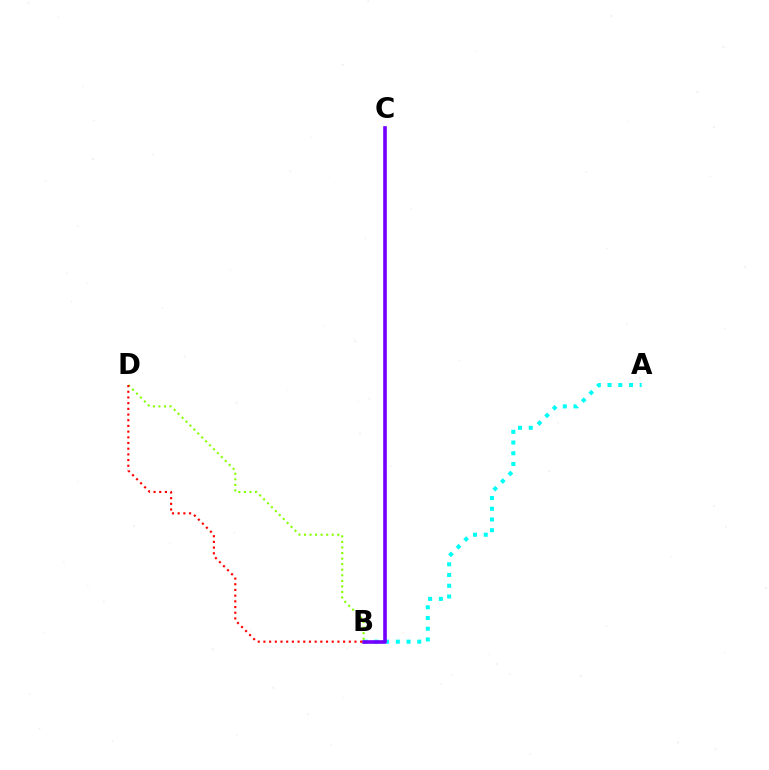{('A', 'B'): [{'color': '#00fff6', 'line_style': 'dotted', 'thickness': 2.91}], ('B', 'D'): [{'color': '#84ff00', 'line_style': 'dotted', 'thickness': 1.51}, {'color': '#ff0000', 'line_style': 'dotted', 'thickness': 1.55}], ('B', 'C'): [{'color': '#7200ff', 'line_style': 'solid', 'thickness': 2.61}]}